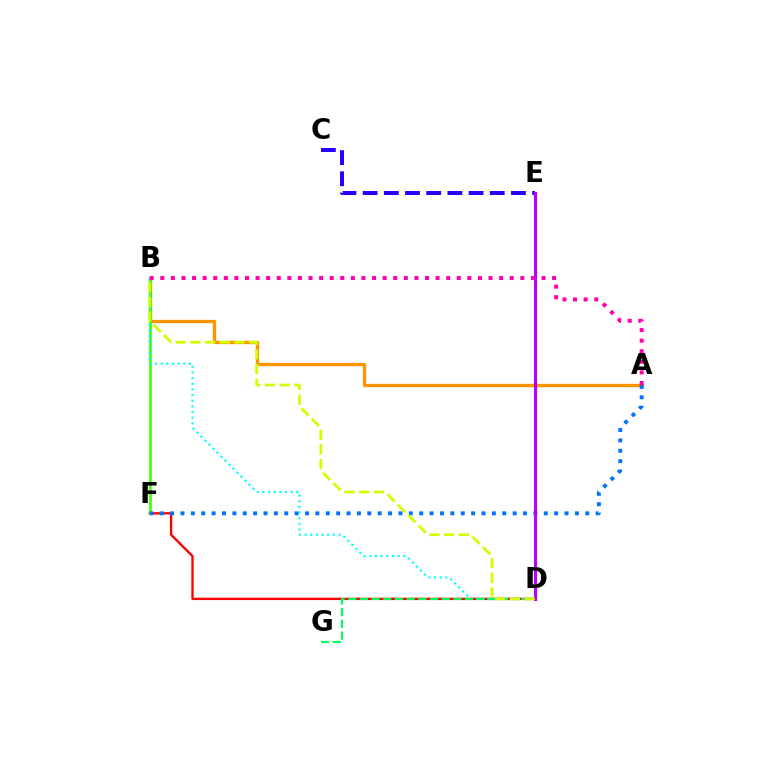{('A', 'B'): [{'color': '#ff9400', 'line_style': 'solid', 'thickness': 2.4}, {'color': '#ff00ac', 'line_style': 'dotted', 'thickness': 2.88}], ('D', 'F'): [{'color': '#ff0000', 'line_style': 'solid', 'thickness': 1.69}], ('B', 'F'): [{'color': '#3dff00', 'line_style': 'solid', 'thickness': 1.91}], ('A', 'F'): [{'color': '#0074ff', 'line_style': 'dotted', 'thickness': 2.82}], ('B', 'D'): [{'color': '#00fff6', 'line_style': 'dotted', 'thickness': 1.54}, {'color': '#d1ff00', 'line_style': 'dashed', 'thickness': 1.99}], ('C', 'E'): [{'color': '#2500ff', 'line_style': 'dashed', 'thickness': 2.88}], ('D', 'E'): [{'color': '#b900ff', 'line_style': 'solid', 'thickness': 2.23}], ('D', 'G'): [{'color': '#00ff5c', 'line_style': 'dashed', 'thickness': 1.59}]}